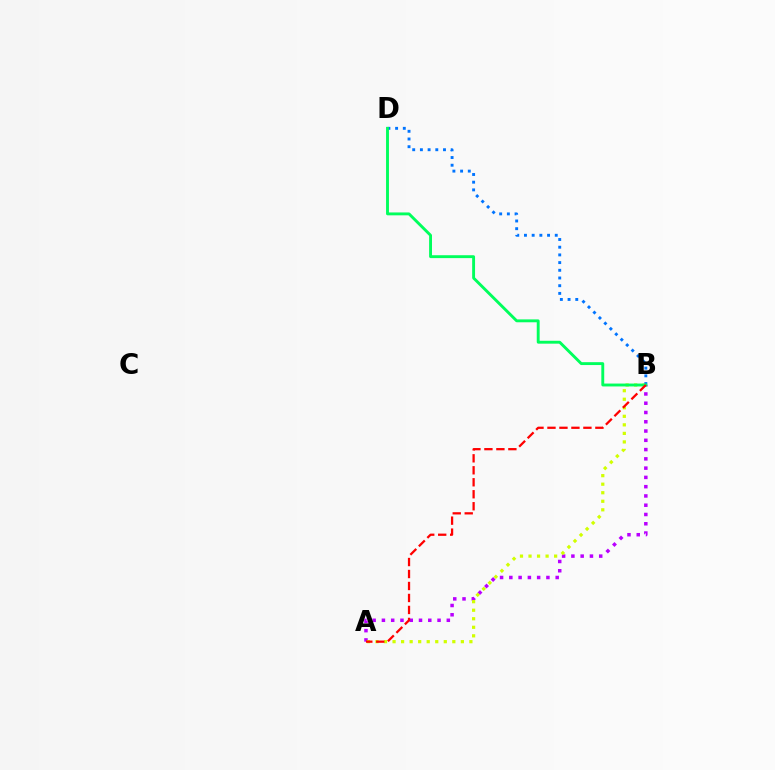{('A', 'B'): [{'color': '#b900ff', 'line_style': 'dotted', 'thickness': 2.52}, {'color': '#d1ff00', 'line_style': 'dotted', 'thickness': 2.32}, {'color': '#ff0000', 'line_style': 'dashed', 'thickness': 1.63}], ('B', 'D'): [{'color': '#0074ff', 'line_style': 'dotted', 'thickness': 2.09}, {'color': '#00ff5c', 'line_style': 'solid', 'thickness': 2.08}]}